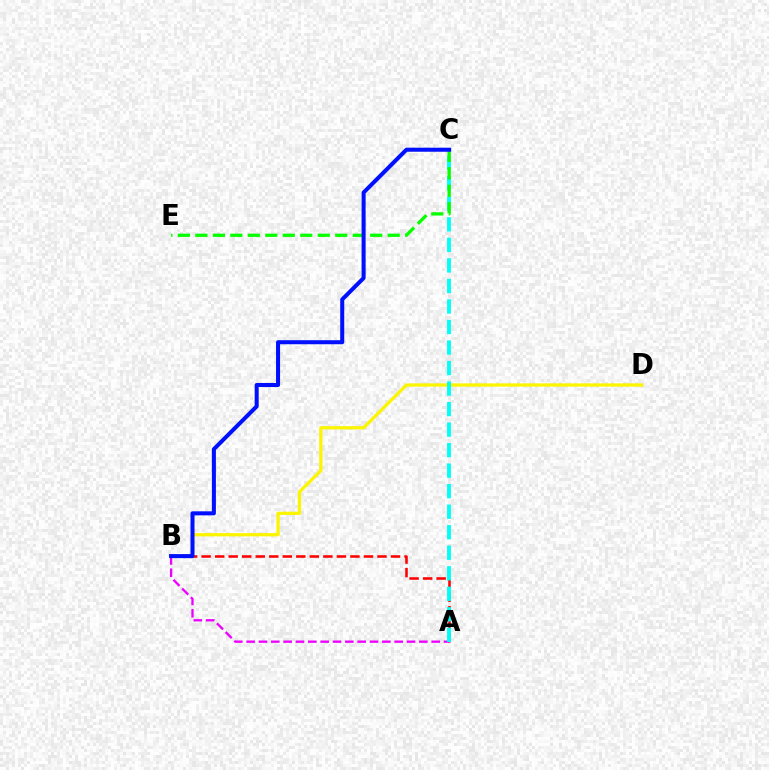{('A', 'B'): [{'color': '#ff0000', 'line_style': 'dashed', 'thickness': 1.84}, {'color': '#ee00ff', 'line_style': 'dashed', 'thickness': 1.68}], ('B', 'D'): [{'color': '#fcf500', 'line_style': 'solid', 'thickness': 2.35}], ('A', 'C'): [{'color': '#00fff6', 'line_style': 'dashed', 'thickness': 2.79}], ('C', 'E'): [{'color': '#08ff00', 'line_style': 'dashed', 'thickness': 2.38}], ('B', 'C'): [{'color': '#0010ff', 'line_style': 'solid', 'thickness': 2.9}]}